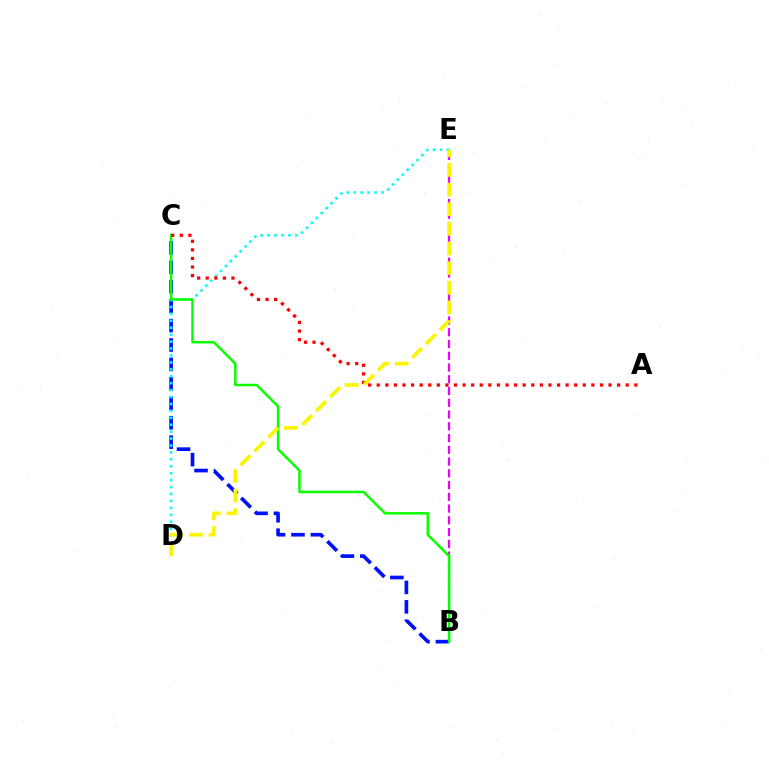{('B', 'C'): [{'color': '#0010ff', 'line_style': 'dashed', 'thickness': 2.64}, {'color': '#08ff00', 'line_style': 'solid', 'thickness': 1.79}], ('B', 'E'): [{'color': '#ee00ff', 'line_style': 'dashed', 'thickness': 1.6}], ('D', 'E'): [{'color': '#00fff6', 'line_style': 'dotted', 'thickness': 1.88}, {'color': '#fcf500', 'line_style': 'dashed', 'thickness': 2.67}], ('A', 'C'): [{'color': '#ff0000', 'line_style': 'dotted', 'thickness': 2.33}]}